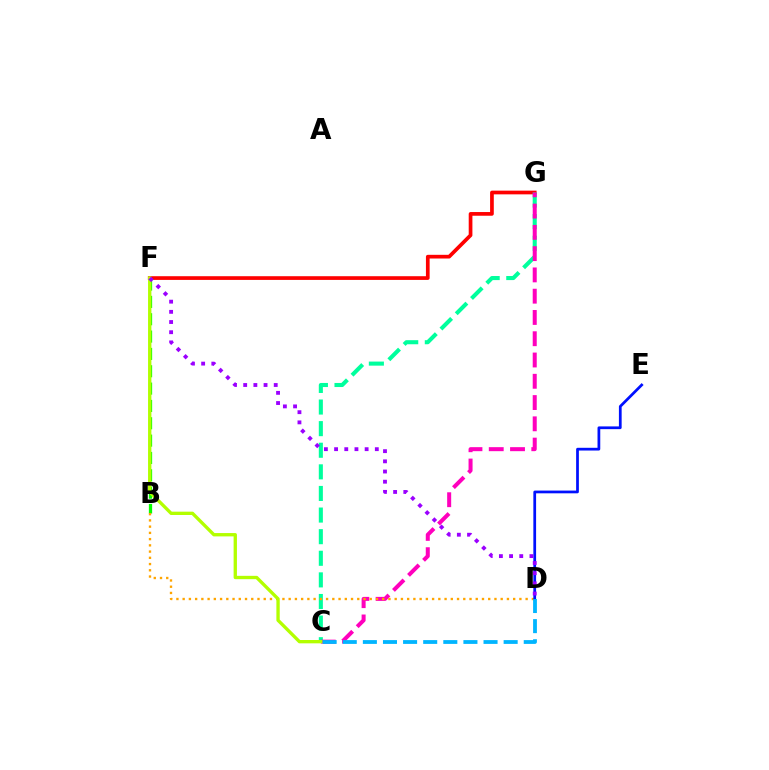{('F', 'G'): [{'color': '#ff0000', 'line_style': 'solid', 'thickness': 2.66}], ('C', 'G'): [{'color': '#00ff9d', 'line_style': 'dashed', 'thickness': 2.94}, {'color': '#ff00bd', 'line_style': 'dashed', 'thickness': 2.89}], ('B', 'F'): [{'color': '#08ff00', 'line_style': 'dashed', 'thickness': 2.36}], ('B', 'D'): [{'color': '#ffa500', 'line_style': 'dotted', 'thickness': 1.69}], ('D', 'E'): [{'color': '#0010ff', 'line_style': 'solid', 'thickness': 1.97}], ('C', 'F'): [{'color': '#b3ff00', 'line_style': 'solid', 'thickness': 2.4}], ('C', 'D'): [{'color': '#00b5ff', 'line_style': 'dashed', 'thickness': 2.73}], ('D', 'F'): [{'color': '#9b00ff', 'line_style': 'dotted', 'thickness': 2.77}]}